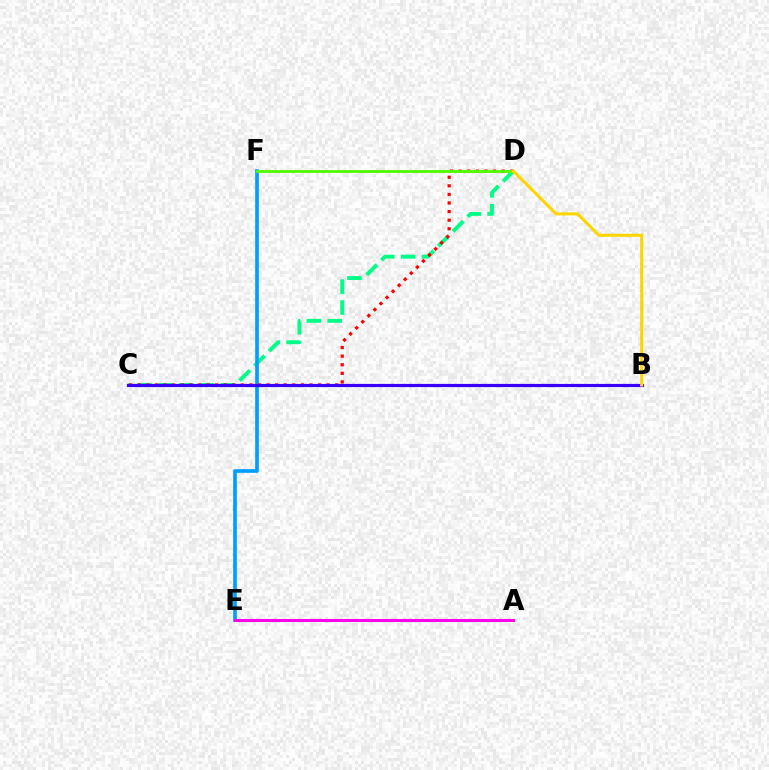{('C', 'D'): [{'color': '#00ff86', 'line_style': 'dashed', 'thickness': 2.83}, {'color': '#ff0000', 'line_style': 'dotted', 'thickness': 2.33}], ('E', 'F'): [{'color': '#009eff', 'line_style': 'solid', 'thickness': 2.63}], ('A', 'E'): [{'color': '#ff00ed', 'line_style': 'solid', 'thickness': 2.21}], ('D', 'F'): [{'color': '#4fff00', 'line_style': 'solid', 'thickness': 2.04}], ('B', 'C'): [{'color': '#3700ff', 'line_style': 'solid', 'thickness': 2.3}], ('B', 'D'): [{'color': '#ffd500', 'line_style': 'solid', 'thickness': 2.21}]}